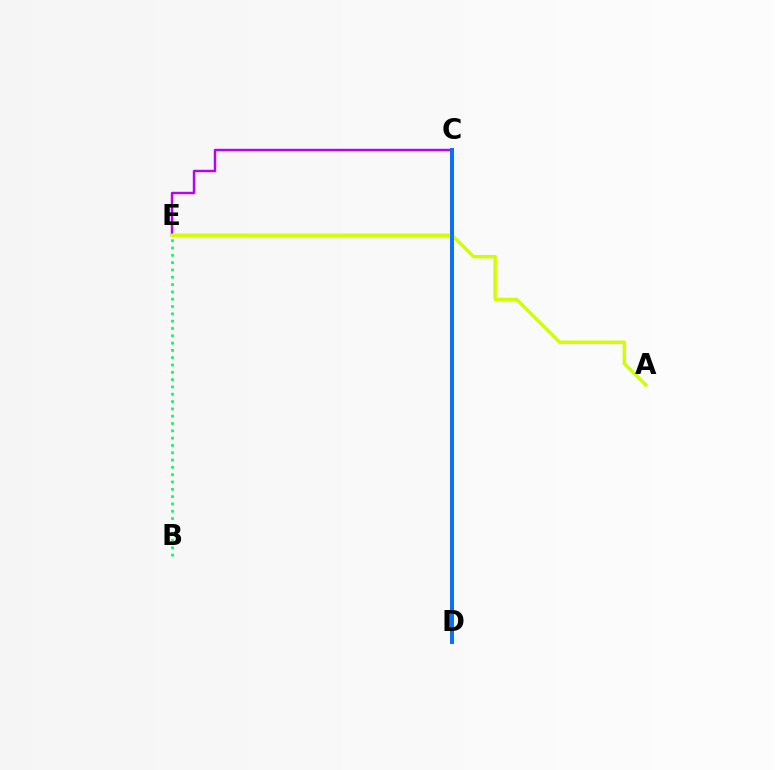{('C', 'E'): [{'color': '#b900ff', 'line_style': 'solid', 'thickness': 1.75}], ('C', 'D'): [{'color': '#ff0000', 'line_style': 'solid', 'thickness': 2.57}, {'color': '#0074ff', 'line_style': 'solid', 'thickness': 2.75}], ('A', 'E'): [{'color': '#d1ff00', 'line_style': 'solid', 'thickness': 2.49}], ('B', 'E'): [{'color': '#00ff5c', 'line_style': 'dotted', 'thickness': 1.99}]}